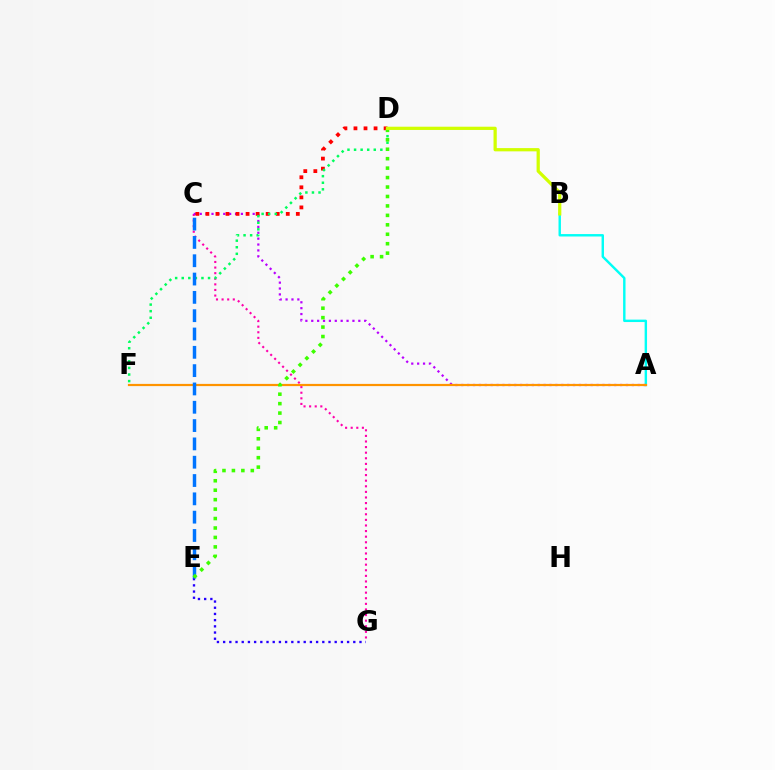{('E', 'G'): [{'color': '#2500ff', 'line_style': 'dotted', 'thickness': 1.68}], ('C', 'G'): [{'color': '#ff00ac', 'line_style': 'dotted', 'thickness': 1.52}], ('A', 'B'): [{'color': '#00fff6', 'line_style': 'solid', 'thickness': 1.74}], ('A', 'C'): [{'color': '#b900ff', 'line_style': 'dotted', 'thickness': 1.6}], ('C', 'D'): [{'color': '#ff0000', 'line_style': 'dotted', 'thickness': 2.73}], ('D', 'F'): [{'color': '#00ff5c', 'line_style': 'dotted', 'thickness': 1.79}], ('A', 'F'): [{'color': '#ff9400', 'line_style': 'solid', 'thickness': 1.58}], ('C', 'E'): [{'color': '#0074ff', 'line_style': 'dashed', 'thickness': 2.49}], ('D', 'E'): [{'color': '#3dff00', 'line_style': 'dotted', 'thickness': 2.57}], ('B', 'D'): [{'color': '#d1ff00', 'line_style': 'solid', 'thickness': 2.33}]}